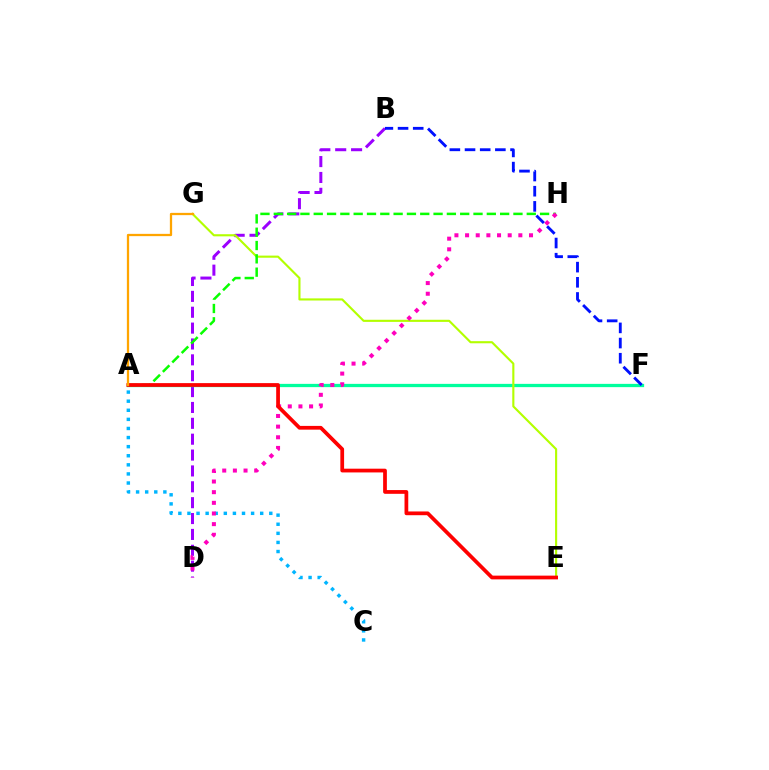{('B', 'D'): [{'color': '#9b00ff', 'line_style': 'dashed', 'thickness': 2.16}], ('A', 'F'): [{'color': '#00ff9d', 'line_style': 'solid', 'thickness': 2.36}], ('E', 'G'): [{'color': '#b3ff00', 'line_style': 'solid', 'thickness': 1.53}], ('A', 'H'): [{'color': '#08ff00', 'line_style': 'dashed', 'thickness': 1.81}], ('A', 'C'): [{'color': '#00b5ff', 'line_style': 'dotted', 'thickness': 2.47}], ('D', 'H'): [{'color': '#ff00bd', 'line_style': 'dotted', 'thickness': 2.89}], ('A', 'E'): [{'color': '#ff0000', 'line_style': 'solid', 'thickness': 2.7}], ('A', 'G'): [{'color': '#ffa500', 'line_style': 'solid', 'thickness': 1.64}], ('B', 'F'): [{'color': '#0010ff', 'line_style': 'dashed', 'thickness': 2.06}]}